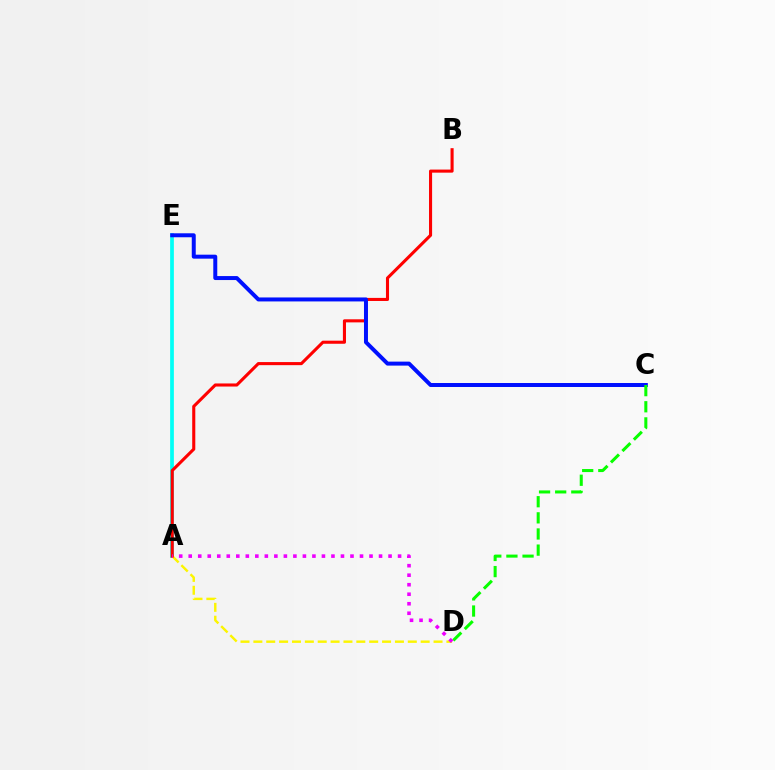{('A', 'E'): [{'color': '#00fff6', 'line_style': 'solid', 'thickness': 2.69}], ('A', 'D'): [{'color': '#fcf500', 'line_style': 'dashed', 'thickness': 1.75}, {'color': '#ee00ff', 'line_style': 'dotted', 'thickness': 2.59}], ('A', 'B'): [{'color': '#ff0000', 'line_style': 'solid', 'thickness': 2.22}], ('C', 'E'): [{'color': '#0010ff', 'line_style': 'solid', 'thickness': 2.86}], ('C', 'D'): [{'color': '#08ff00', 'line_style': 'dashed', 'thickness': 2.19}]}